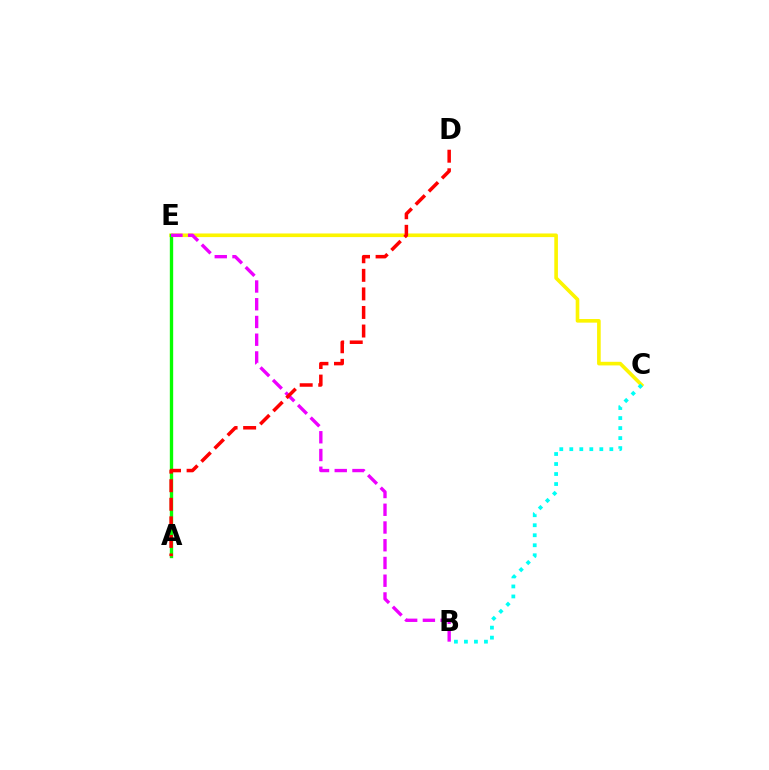{('A', 'E'): [{'color': '#0010ff', 'line_style': 'dotted', 'thickness': 2.03}, {'color': '#08ff00', 'line_style': 'solid', 'thickness': 2.41}], ('C', 'E'): [{'color': '#fcf500', 'line_style': 'solid', 'thickness': 2.61}], ('B', 'C'): [{'color': '#00fff6', 'line_style': 'dotted', 'thickness': 2.72}], ('B', 'E'): [{'color': '#ee00ff', 'line_style': 'dashed', 'thickness': 2.41}], ('A', 'D'): [{'color': '#ff0000', 'line_style': 'dashed', 'thickness': 2.52}]}